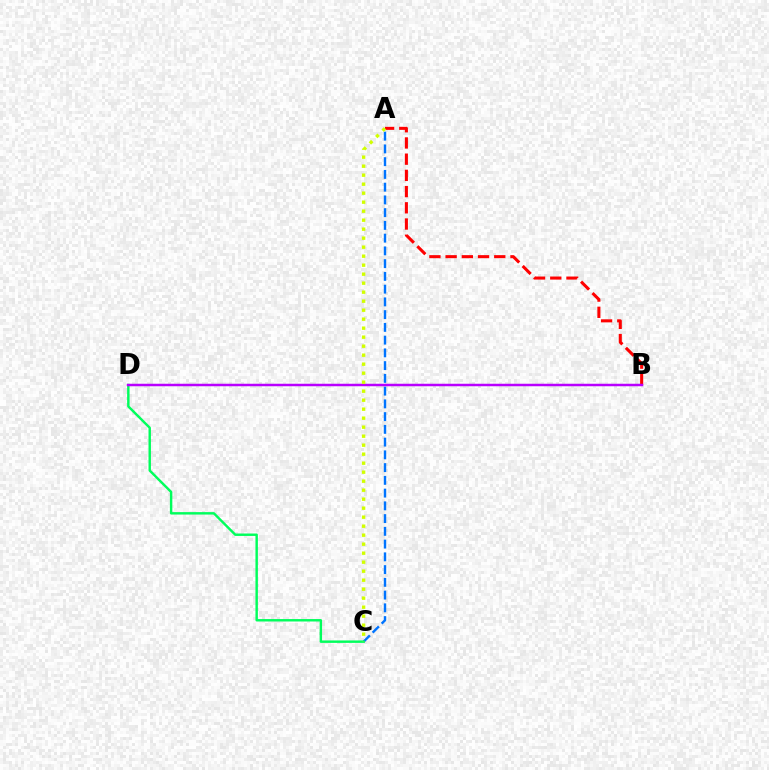{('A', 'B'): [{'color': '#ff0000', 'line_style': 'dashed', 'thickness': 2.2}], ('A', 'C'): [{'color': '#0074ff', 'line_style': 'dashed', 'thickness': 1.73}, {'color': '#d1ff00', 'line_style': 'dotted', 'thickness': 2.45}], ('C', 'D'): [{'color': '#00ff5c', 'line_style': 'solid', 'thickness': 1.75}], ('B', 'D'): [{'color': '#b900ff', 'line_style': 'solid', 'thickness': 1.79}]}